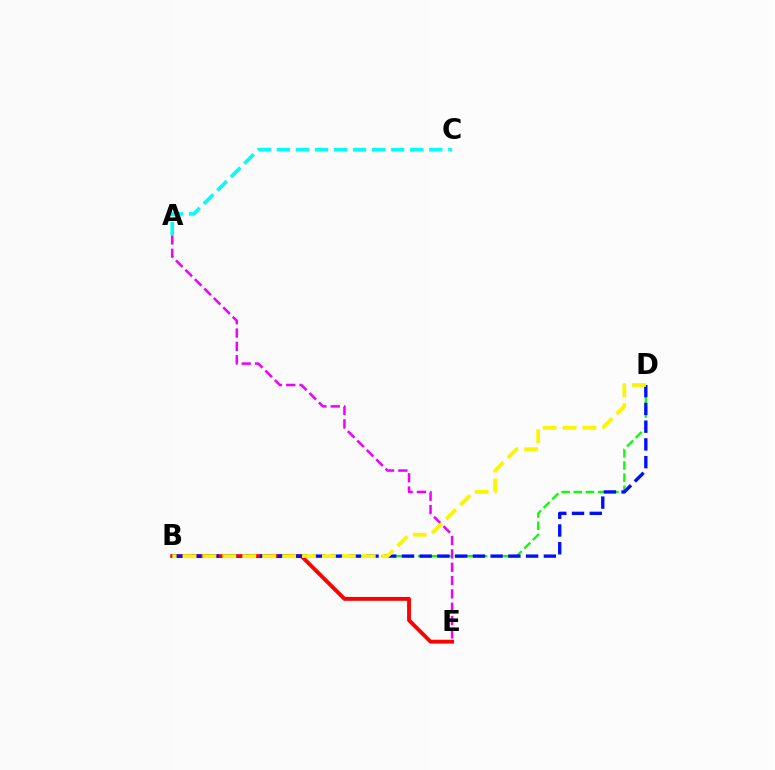{('B', 'D'): [{'color': '#08ff00', 'line_style': 'dashed', 'thickness': 1.65}, {'color': '#0010ff', 'line_style': 'dashed', 'thickness': 2.41}, {'color': '#fcf500', 'line_style': 'dashed', 'thickness': 2.71}], ('B', 'E'): [{'color': '#ff0000', 'line_style': 'solid', 'thickness': 2.79}], ('A', 'E'): [{'color': '#ee00ff', 'line_style': 'dashed', 'thickness': 1.81}], ('A', 'C'): [{'color': '#00fff6', 'line_style': 'dashed', 'thickness': 2.59}]}